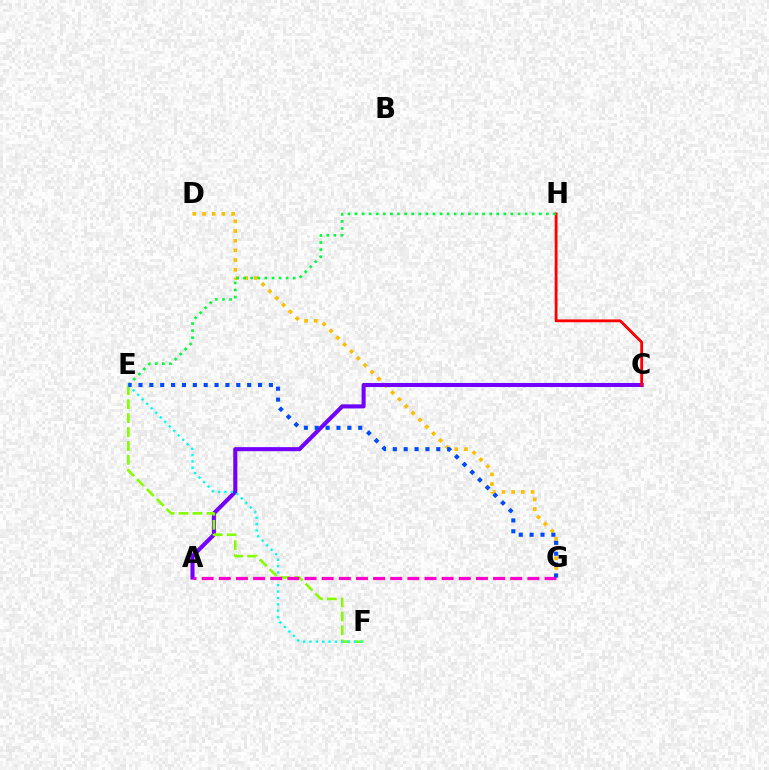{('D', 'G'): [{'color': '#ffbd00', 'line_style': 'dotted', 'thickness': 2.63}], ('A', 'C'): [{'color': '#7200ff', 'line_style': 'solid', 'thickness': 2.93}], ('E', 'F'): [{'color': '#84ff00', 'line_style': 'dashed', 'thickness': 1.89}, {'color': '#00fff6', 'line_style': 'dotted', 'thickness': 1.73}], ('C', 'H'): [{'color': '#ff0000', 'line_style': 'solid', 'thickness': 2.03}], ('E', 'H'): [{'color': '#00ff39', 'line_style': 'dotted', 'thickness': 1.93}], ('A', 'G'): [{'color': '#ff00cf', 'line_style': 'dashed', 'thickness': 2.33}], ('E', 'G'): [{'color': '#004bff', 'line_style': 'dotted', 'thickness': 2.95}]}